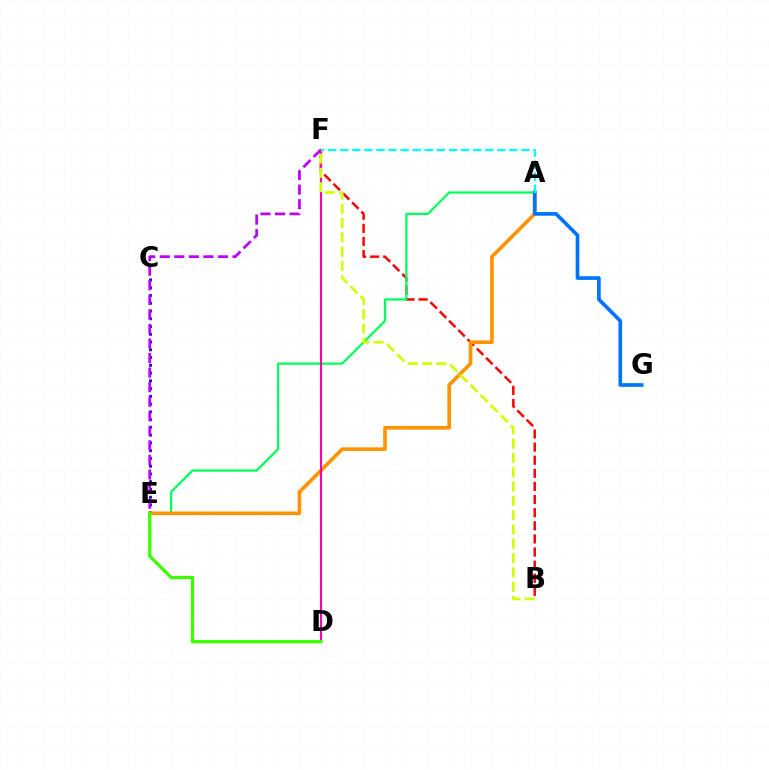{('C', 'E'): [{'color': '#2500ff', 'line_style': 'dotted', 'thickness': 2.11}], ('B', 'F'): [{'color': '#ff0000', 'line_style': 'dashed', 'thickness': 1.78}, {'color': '#d1ff00', 'line_style': 'dashed', 'thickness': 1.94}], ('E', 'F'): [{'color': '#b900ff', 'line_style': 'dashed', 'thickness': 1.98}], ('A', 'E'): [{'color': '#00ff5c', 'line_style': 'solid', 'thickness': 1.63}, {'color': '#ff9400', 'line_style': 'solid', 'thickness': 2.63}], ('D', 'F'): [{'color': '#ff00ac', 'line_style': 'solid', 'thickness': 1.54}], ('D', 'E'): [{'color': '#3dff00', 'line_style': 'solid', 'thickness': 2.35}], ('A', 'G'): [{'color': '#0074ff', 'line_style': 'solid', 'thickness': 2.65}], ('A', 'F'): [{'color': '#00fff6', 'line_style': 'dashed', 'thickness': 1.64}]}